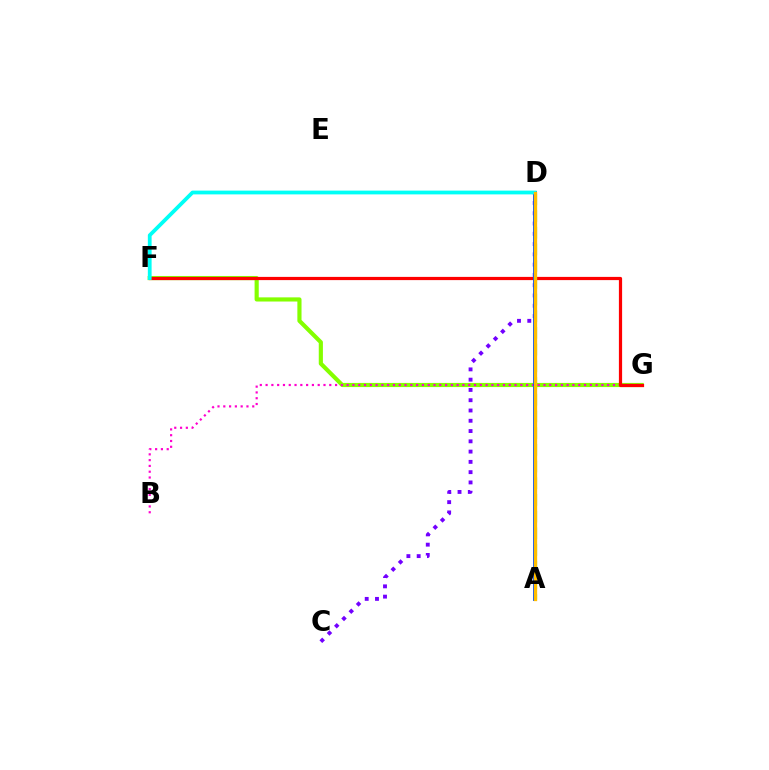{('F', 'G'): [{'color': '#84ff00', 'line_style': 'solid', 'thickness': 2.99}, {'color': '#ff0000', 'line_style': 'solid', 'thickness': 2.31}], ('C', 'D'): [{'color': '#7200ff', 'line_style': 'dotted', 'thickness': 2.79}], ('B', 'G'): [{'color': '#ff00cf', 'line_style': 'dotted', 'thickness': 1.57}], ('A', 'D'): [{'color': '#00ff39', 'line_style': 'dashed', 'thickness': 2.27}, {'color': '#004bff', 'line_style': 'solid', 'thickness': 2.79}, {'color': '#ffbd00', 'line_style': 'solid', 'thickness': 2.38}], ('D', 'F'): [{'color': '#00fff6', 'line_style': 'solid', 'thickness': 2.72}]}